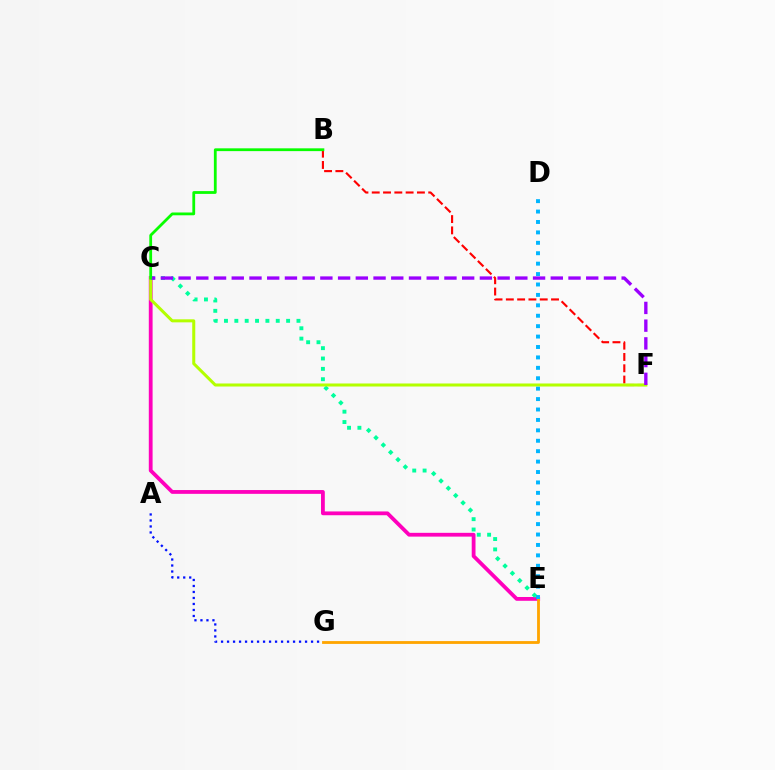{('B', 'F'): [{'color': '#ff0000', 'line_style': 'dashed', 'thickness': 1.53}], ('C', 'E'): [{'color': '#ff00bd', 'line_style': 'solid', 'thickness': 2.73}, {'color': '#00ff9d', 'line_style': 'dotted', 'thickness': 2.81}], ('A', 'G'): [{'color': '#0010ff', 'line_style': 'dotted', 'thickness': 1.63}], ('C', 'F'): [{'color': '#b3ff00', 'line_style': 'solid', 'thickness': 2.18}, {'color': '#9b00ff', 'line_style': 'dashed', 'thickness': 2.41}], ('B', 'C'): [{'color': '#08ff00', 'line_style': 'solid', 'thickness': 2.01}], ('E', 'G'): [{'color': '#ffa500', 'line_style': 'solid', 'thickness': 2.03}], ('D', 'E'): [{'color': '#00b5ff', 'line_style': 'dotted', 'thickness': 2.83}]}